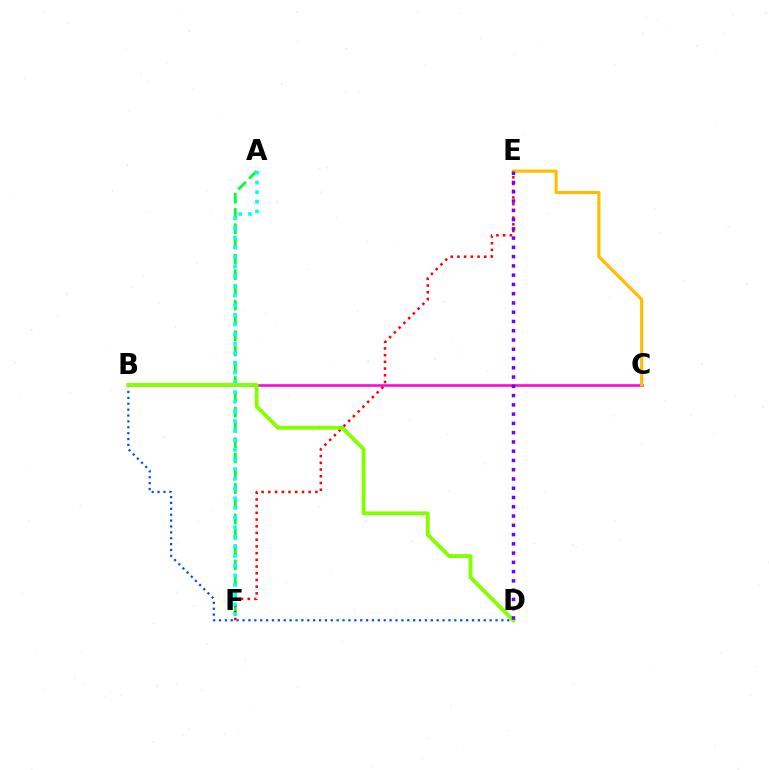{('A', 'F'): [{'color': '#00ff39', 'line_style': 'dashed', 'thickness': 2.08}, {'color': '#00fff6', 'line_style': 'dotted', 'thickness': 2.62}], ('B', 'C'): [{'color': '#ff00cf', 'line_style': 'solid', 'thickness': 1.84}], ('E', 'F'): [{'color': '#ff0000', 'line_style': 'dotted', 'thickness': 1.82}], ('B', 'D'): [{'color': '#004bff', 'line_style': 'dotted', 'thickness': 1.6}, {'color': '#84ff00', 'line_style': 'solid', 'thickness': 2.78}], ('C', 'E'): [{'color': '#ffbd00', 'line_style': 'solid', 'thickness': 2.26}], ('D', 'E'): [{'color': '#7200ff', 'line_style': 'dotted', 'thickness': 2.52}]}